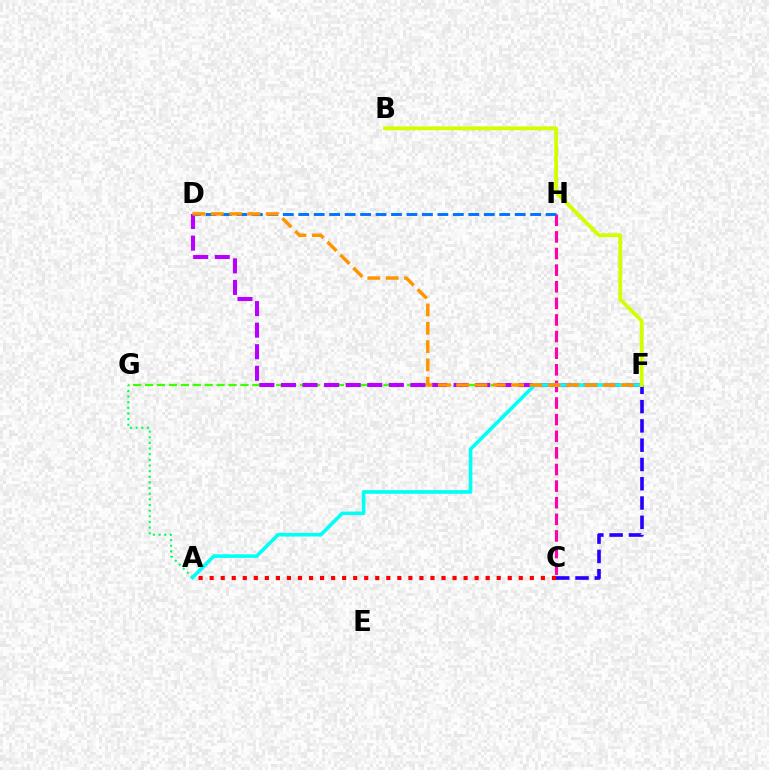{('A', 'G'): [{'color': '#00ff5c', 'line_style': 'dotted', 'thickness': 1.53}], ('A', 'C'): [{'color': '#ff0000', 'line_style': 'dotted', 'thickness': 3.0}], ('C', 'F'): [{'color': '#2500ff', 'line_style': 'dashed', 'thickness': 2.62}], ('F', 'G'): [{'color': '#3dff00', 'line_style': 'dashed', 'thickness': 1.62}], ('C', 'H'): [{'color': '#ff00ac', 'line_style': 'dashed', 'thickness': 2.26}], ('D', 'H'): [{'color': '#0074ff', 'line_style': 'dashed', 'thickness': 2.1}], ('D', 'F'): [{'color': '#b900ff', 'line_style': 'dashed', 'thickness': 2.93}, {'color': '#ff9400', 'line_style': 'dashed', 'thickness': 2.49}], ('A', 'F'): [{'color': '#00fff6', 'line_style': 'solid', 'thickness': 2.61}], ('B', 'F'): [{'color': '#d1ff00', 'line_style': 'solid', 'thickness': 2.75}]}